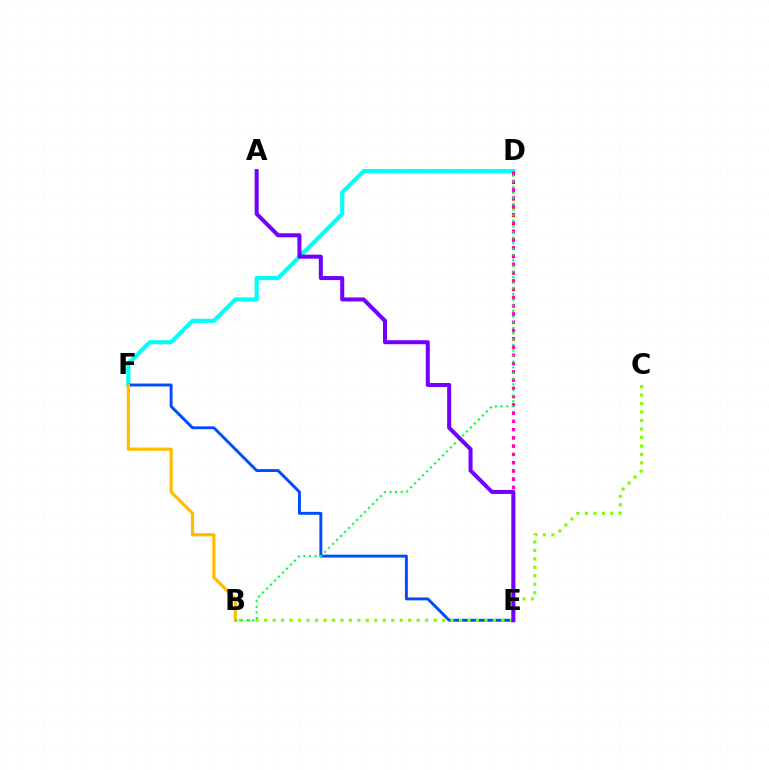{('D', 'F'): [{'color': '#00fff6', 'line_style': 'solid', 'thickness': 2.98}], ('E', 'F'): [{'color': '#004bff', 'line_style': 'solid', 'thickness': 2.09}], ('B', 'F'): [{'color': '#ffbd00', 'line_style': 'solid', 'thickness': 2.32}], ('D', 'E'): [{'color': '#ff0000', 'line_style': 'dotted', 'thickness': 2.24}, {'color': '#ff00cf', 'line_style': 'dotted', 'thickness': 2.25}], ('B', 'C'): [{'color': '#84ff00', 'line_style': 'dotted', 'thickness': 2.3}], ('B', 'D'): [{'color': '#00ff39', 'line_style': 'dotted', 'thickness': 1.53}], ('A', 'E'): [{'color': '#7200ff', 'line_style': 'solid', 'thickness': 2.9}]}